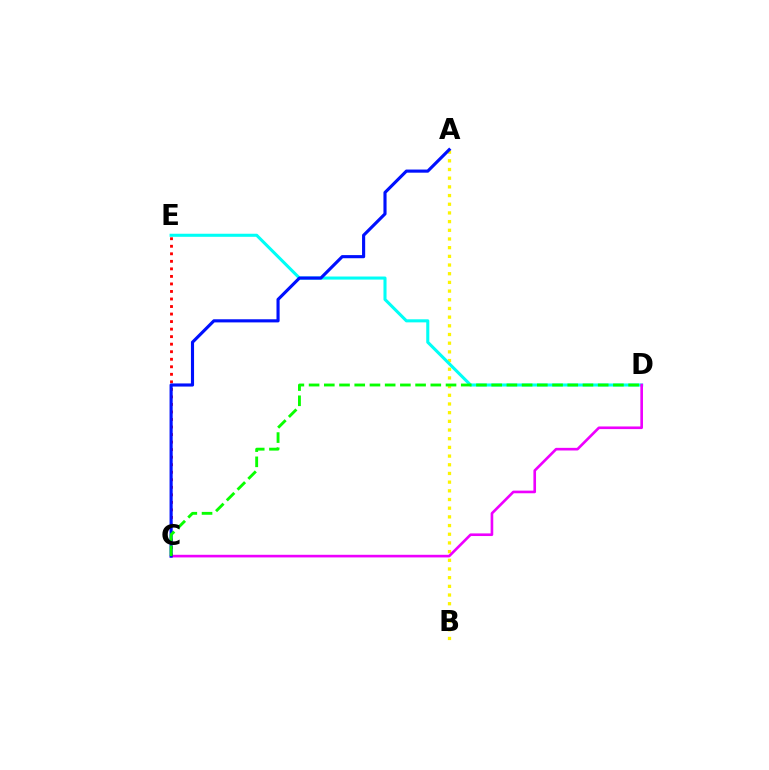{('A', 'B'): [{'color': '#fcf500', 'line_style': 'dotted', 'thickness': 2.36}], ('D', 'E'): [{'color': '#00fff6', 'line_style': 'solid', 'thickness': 2.21}], ('C', 'D'): [{'color': '#ee00ff', 'line_style': 'solid', 'thickness': 1.9}, {'color': '#08ff00', 'line_style': 'dashed', 'thickness': 2.07}], ('C', 'E'): [{'color': '#ff0000', 'line_style': 'dotted', 'thickness': 2.05}], ('A', 'C'): [{'color': '#0010ff', 'line_style': 'solid', 'thickness': 2.25}]}